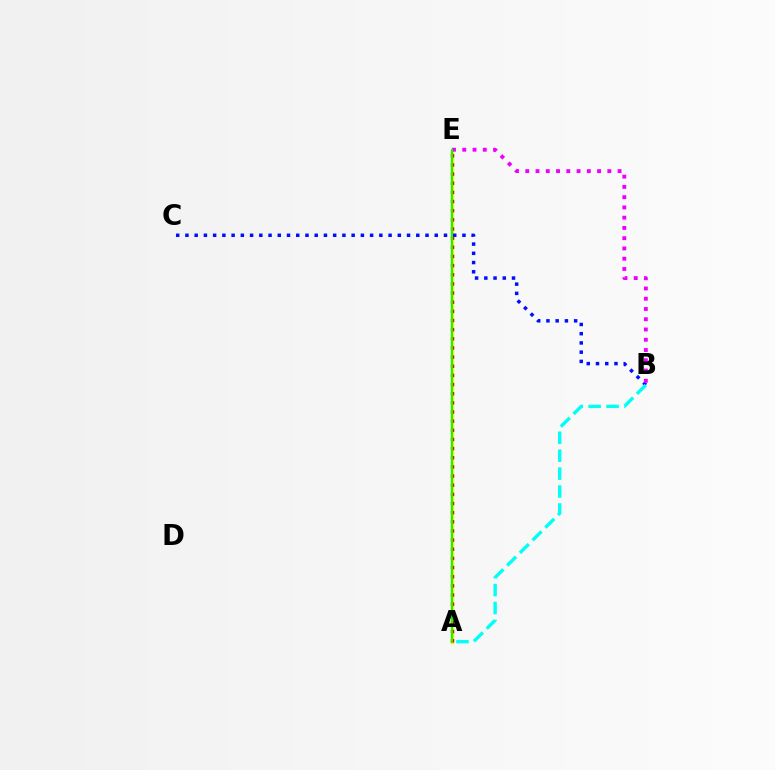{('A', 'E'): [{'color': '#fcf500', 'line_style': 'solid', 'thickness': 2.48}, {'color': '#ff0000', 'line_style': 'dotted', 'thickness': 2.49}, {'color': '#08ff00', 'line_style': 'solid', 'thickness': 1.51}], ('B', 'C'): [{'color': '#0010ff', 'line_style': 'dotted', 'thickness': 2.51}], ('B', 'E'): [{'color': '#ee00ff', 'line_style': 'dotted', 'thickness': 2.79}], ('A', 'B'): [{'color': '#00fff6', 'line_style': 'dashed', 'thickness': 2.43}]}